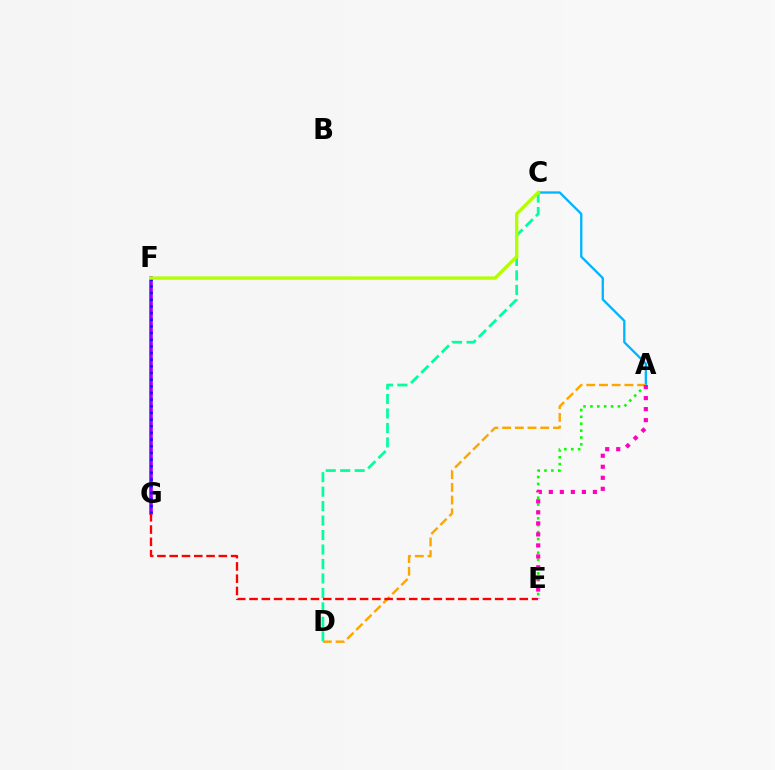{('F', 'G'): [{'color': '#9b00ff', 'line_style': 'solid', 'thickness': 2.58}, {'color': '#0010ff', 'line_style': 'dotted', 'thickness': 1.81}], ('C', 'D'): [{'color': '#00ff9d', 'line_style': 'dashed', 'thickness': 1.97}], ('A', 'C'): [{'color': '#00b5ff', 'line_style': 'solid', 'thickness': 1.67}], ('A', 'E'): [{'color': '#08ff00', 'line_style': 'dotted', 'thickness': 1.87}, {'color': '#ff00bd', 'line_style': 'dotted', 'thickness': 2.99}], ('A', 'D'): [{'color': '#ffa500', 'line_style': 'dashed', 'thickness': 1.73}], ('E', 'G'): [{'color': '#ff0000', 'line_style': 'dashed', 'thickness': 1.67}], ('C', 'F'): [{'color': '#b3ff00', 'line_style': 'solid', 'thickness': 2.43}]}